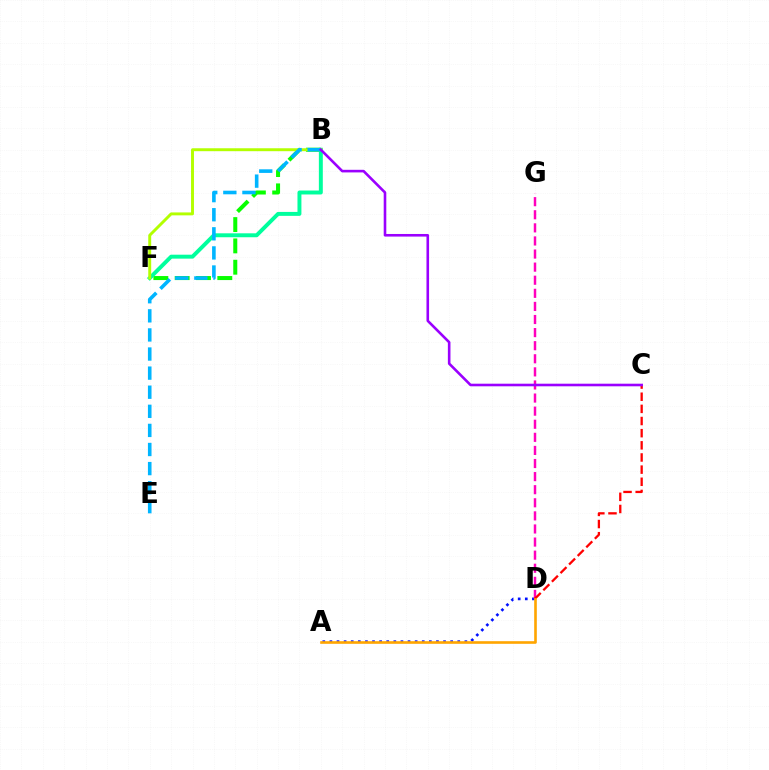{('B', 'F'): [{'color': '#08ff00', 'line_style': 'dashed', 'thickness': 2.9}, {'color': '#00ff9d', 'line_style': 'solid', 'thickness': 2.84}, {'color': '#b3ff00', 'line_style': 'solid', 'thickness': 2.11}], ('A', 'D'): [{'color': '#0010ff', 'line_style': 'dotted', 'thickness': 1.93}, {'color': '#ffa500', 'line_style': 'solid', 'thickness': 1.89}], ('D', 'G'): [{'color': '#ff00bd', 'line_style': 'dashed', 'thickness': 1.78}], ('C', 'D'): [{'color': '#ff0000', 'line_style': 'dashed', 'thickness': 1.65}], ('B', 'E'): [{'color': '#00b5ff', 'line_style': 'dashed', 'thickness': 2.59}], ('B', 'C'): [{'color': '#9b00ff', 'line_style': 'solid', 'thickness': 1.88}]}